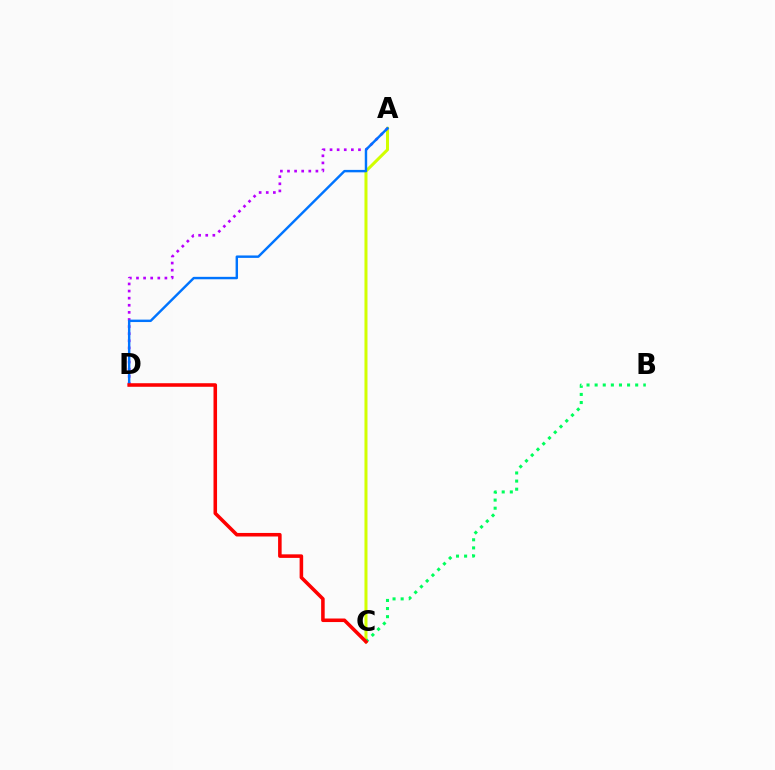{('A', 'C'): [{'color': '#d1ff00', 'line_style': 'solid', 'thickness': 2.17}], ('A', 'D'): [{'color': '#b900ff', 'line_style': 'dotted', 'thickness': 1.93}, {'color': '#0074ff', 'line_style': 'solid', 'thickness': 1.75}], ('B', 'C'): [{'color': '#00ff5c', 'line_style': 'dotted', 'thickness': 2.2}], ('C', 'D'): [{'color': '#ff0000', 'line_style': 'solid', 'thickness': 2.56}]}